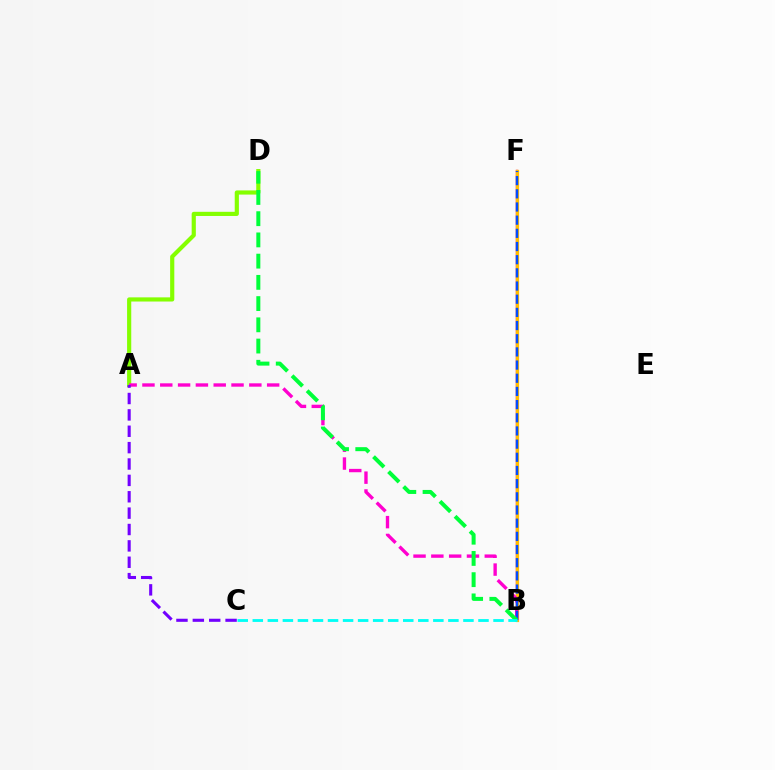{('A', 'D'): [{'color': '#84ff00', 'line_style': 'solid', 'thickness': 3.0}], ('B', 'F'): [{'color': '#ff0000', 'line_style': 'solid', 'thickness': 1.72}, {'color': '#ffbd00', 'line_style': 'solid', 'thickness': 2.31}, {'color': '#004bff', 'line_style': 'dashed', 'thickness': 1.79}], ('A', 'B'): [{'color': '#ff00cf', 'line_style': 'dashed', 'thickness': 2.42}], ('A', 'C'): [{'color': '#7200ff', 'line_style': 'dashed', 'thickness': 2.22}], ('B', 'D'): [{'color': '#00ff39', 'line_style': 'dashed', 'thickness': 2.88}], ('B', 'C'): [{'color': '#00fff6', 'line_style': 'dashed', 'thickness': 2.04}]}